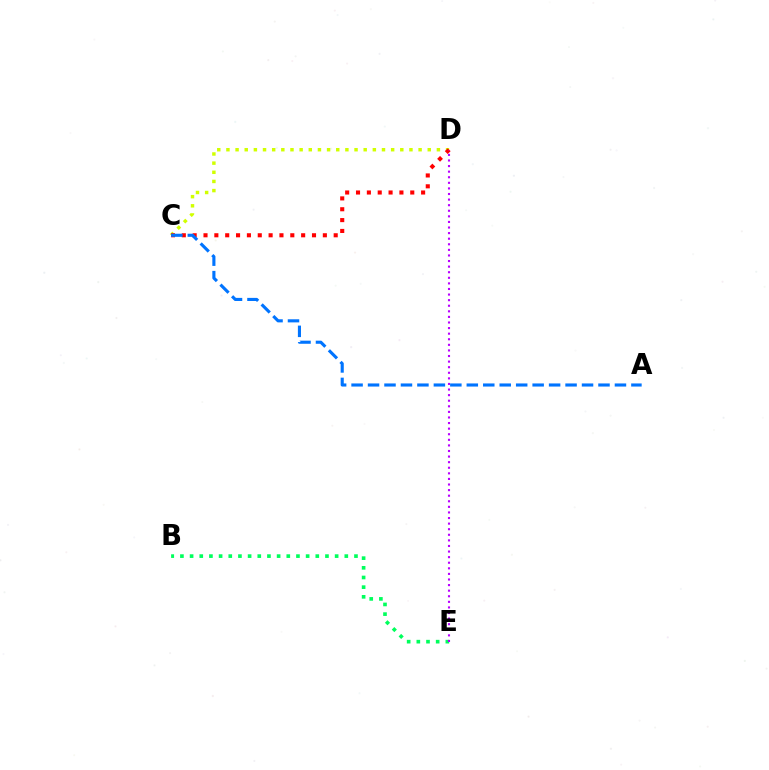{('B', 'E'): [{'color': '#00ff5c', 'line_style': 'dotted', 'thickness': 2.63}], ('C', 'D'): [{'color': '#d1ff00', 'line_style': 'dotted', 'thickness': 2.49}, {'color': '#ff0000', 'line_style': 'dotted', 'thickness': 2.95}], ('D', 'E'): [{'color': '#b900ff', 'line_style': 'dotted', 'thickness': 1.52}], ('A', 'C'): [{'color': '#0074ff', 'line_style': 'dashed', 'thickness': 2.24}]}